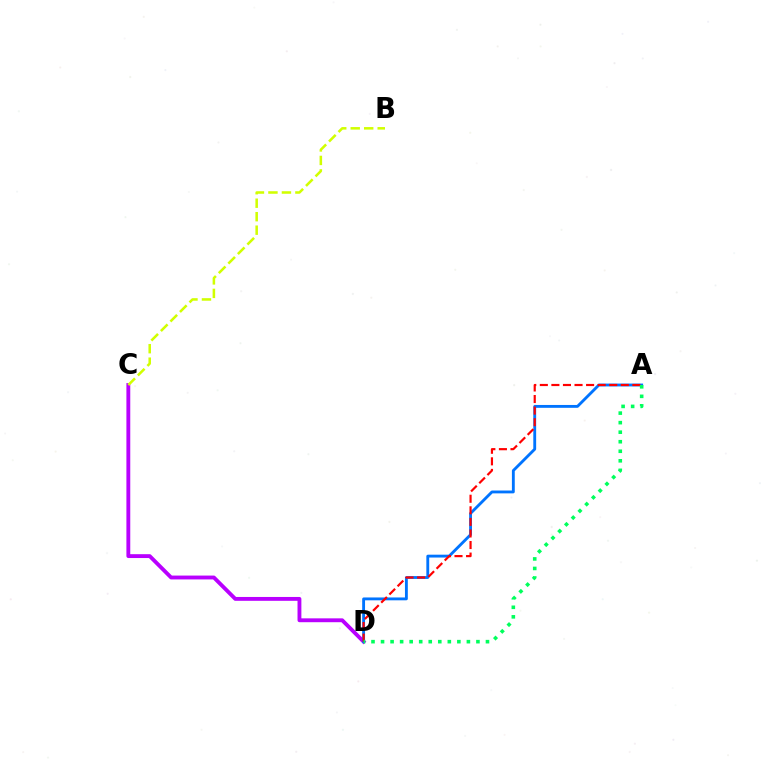{('C', 'D'): [{'color': '#b900ff', 'line_style': 'solid', 'thickness': 2.78}], ('A', 'D'): [{'color': '#0074ff', 'line_style': 'solid', 'thickness': 2.05}, {'color': '#ff0000', 'line_style': 'dashed', 'thickness': 1.57}, {'color': '#00ff5c', 'line_style': 'dotted', 'thickness': 2.59}], ('B', 'C'): [{'color': '#d1ff00', 'line_style': 'dashed', 'thickness': 1.83}]}